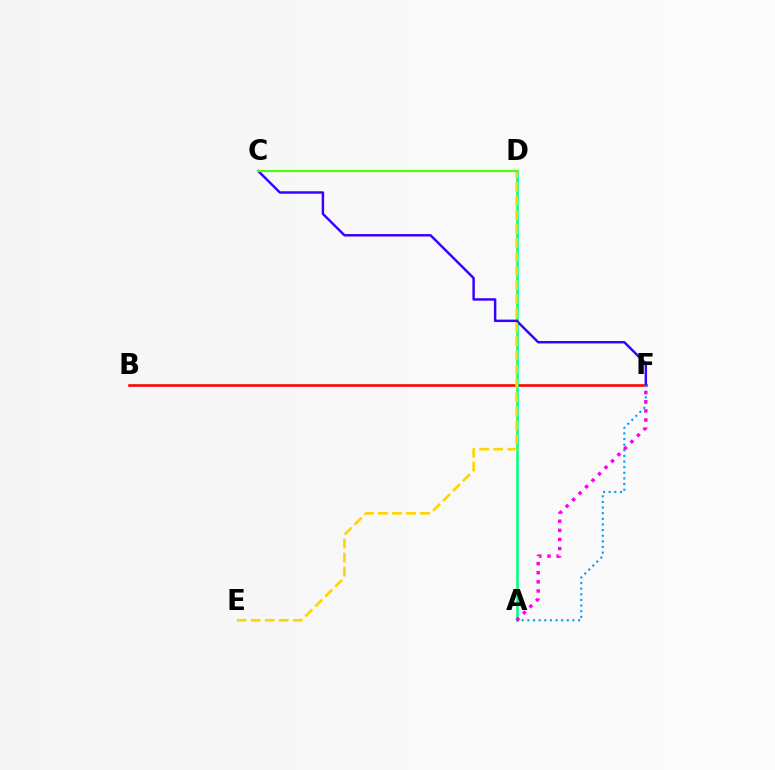{('B', 'F'): [{'color': '#ff0000', 'line_style': 'solid', 'thickness': 1.86}], ('A', 'D'): [{'color': '#00ff86', 'line_style': 'solid', 'thickness': 1.88}], ('C', 'F'): [{'color': '#3700ff', 'line_style': 'solid', 'thickness': 1.76}], ('A', 'F'): [{'color': '#009eff', 'line_style': 'dotted', 'thickness': 1.53}, {'color': '#ff00ed', 'line_style': 'dotted', 'thickness': 2.48}], ('D', 'E'): [{'color': '#ffd500', 'line_style': 'dashed', 'thickness': 1.91}], ('C', 'D'): [{'color': '#4fff00', 'line_style': 'solid', 'thickness': 1.56}]}